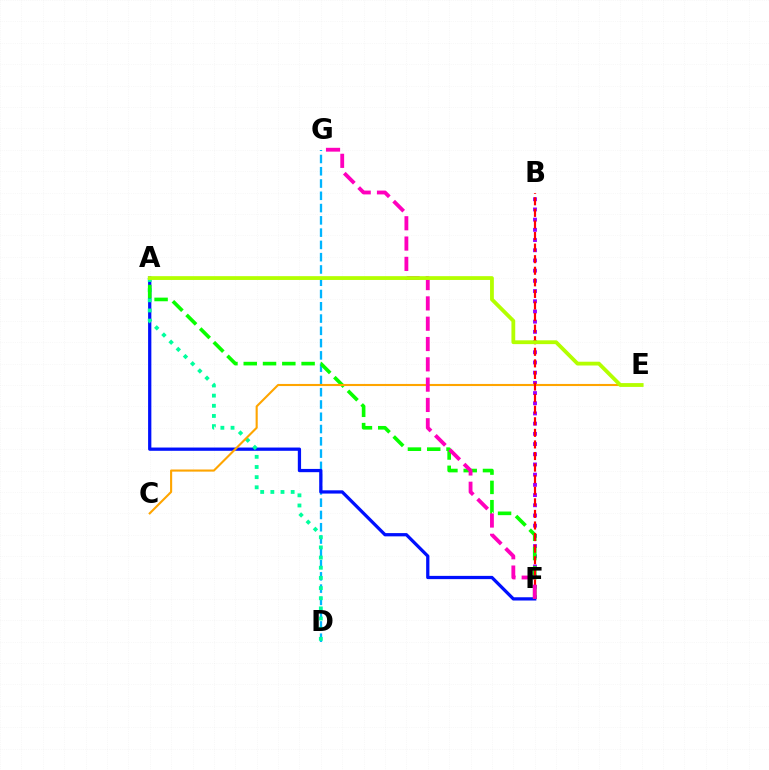{('B', 'F'): [{'color': '#9b00ff', 'line_style': 'dotted', 'thickness': 2.77}, {'color': '#ff0000', 'line_style': 'dashed', 'thickness': 1.57}], ('D', 'G'): [{'color': '#00b5ff', 'line_style': 'dashed', 'thickness': 1.67}], ('A', 'F'): [{'color': '#0010ff', 'line_style': 'solid', 'thickness': 2.34}, {'color': '#08ff00', 'line_style': 'dashed', 'thickness': 2.62}], ('A', 'D'): [{'color': '#00ff9d', 'line_style': 'dotted', 'thickness': 2.76}], ('C', 'E'): [{'color': '#ffa500', 'line_style': 'solid', 'thickness': 1.52}], ('F', 'G'): [{'color': '#ff00bd', 'line_style': 'dashed', 'thickness': 2.76}], ('A', 'E'): [{'color': '#b3ff00', 'line_style': 'solid', 'thickness': 2.74}]}